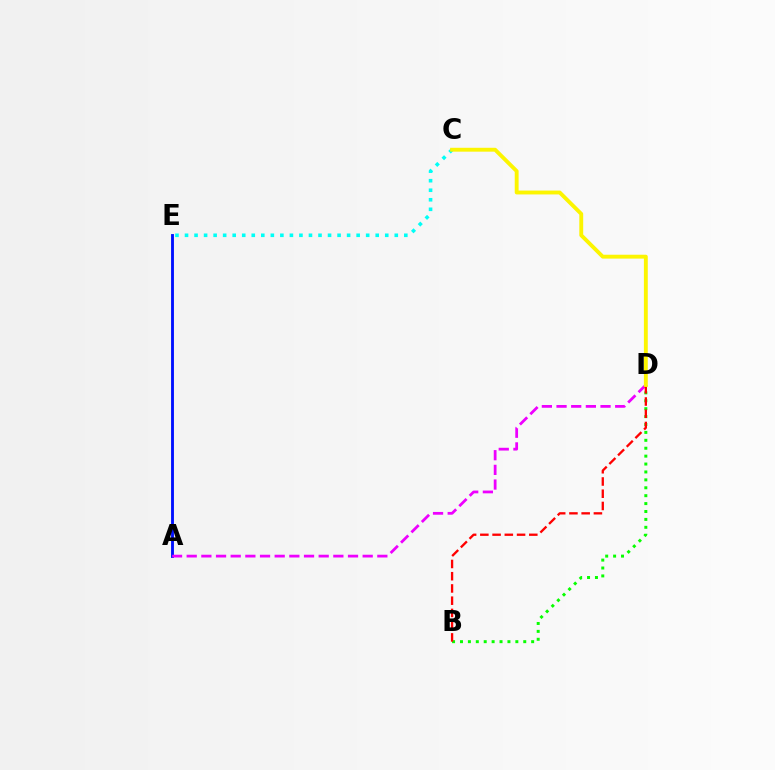{('A', 'E'): [{'color': '#0010ff', 'line_style': 'solid', 'thickness': 2.07}], ('B', 'D'): [{'color': '#08ff00', 'line_style': 'dotted', 'thickness': 2.15}, {'color': '#ff0000', 'line_style': 'dashed', 'thickness': 1.66}], ('A', 'D'): [{'color': '#ee00ff', 'line_style': 'dashed', 'thickness': 1.99}], ('C', 'E'): [{'color': '#00fff6', 'line_style': 'dotted', 'thickness': 2.59}], ('C', 'D'): [{'color': '#fcf500', 'line_style': 'solid', 'thickness': 2.79}]}